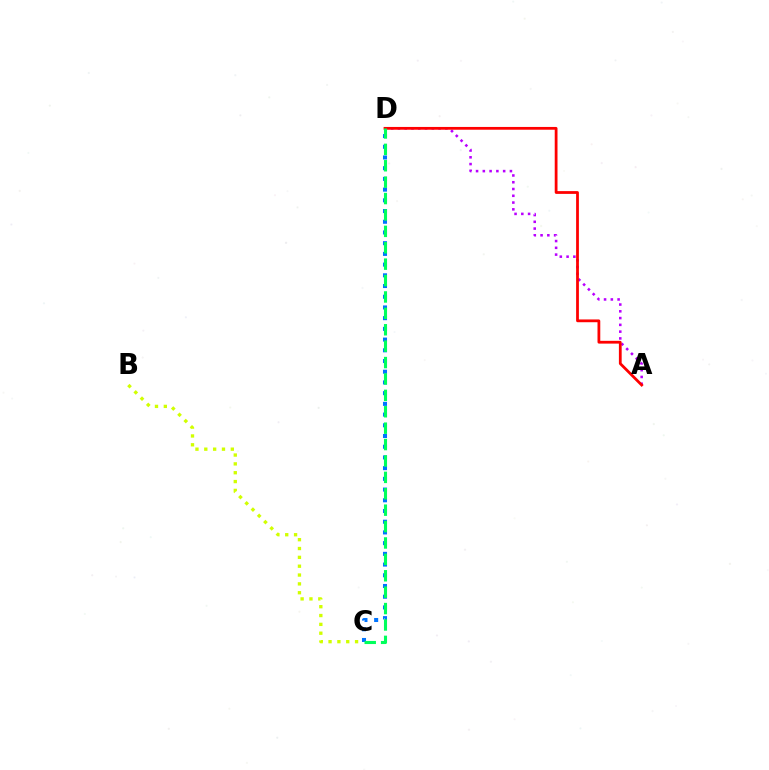{('B', 'C'): [{'color': '#d1ff00', 'line_style': 'dotted', 'thickness': 2.4}], ('C', 'D'): [{'color': '#0074ff', 'line_style': 'dotted', 'thickness': 2.91}, {'color': '#00ff5c', 'line_style': 'dashed', 'thickness': 2.23}], ('A', 'D'): [{'color': '#b900ff', 'line_style': 'dotted', 'thickness': 1.84}, {'color': '#ff0000', 'line_style': 'solid', 'thickness': 2.0}]}